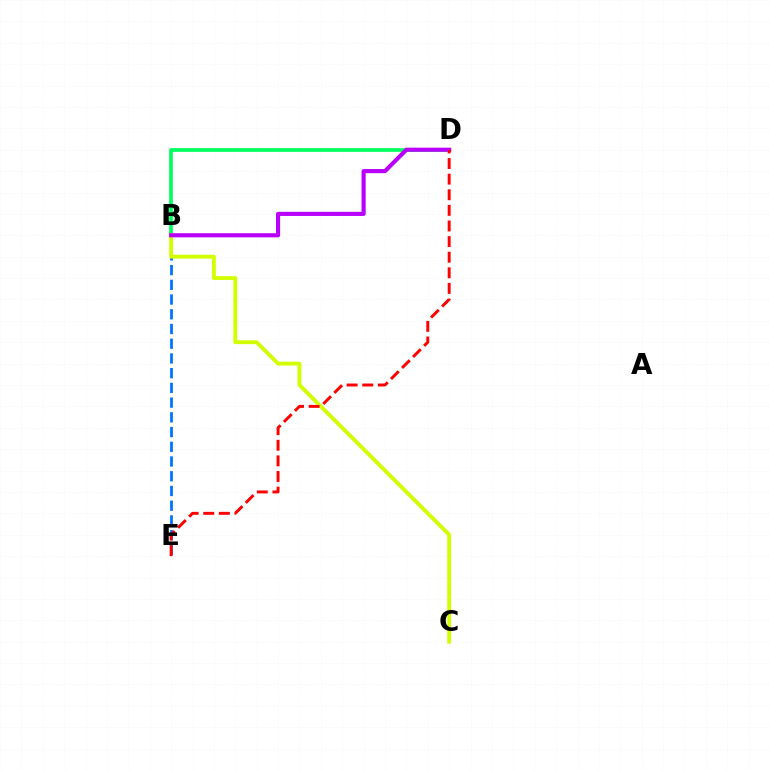{('B', 'E'): [{'color': '#0074ff', 'line_style': 'dashed', 'thickness': 2.0}], ('B', 'D'): [{'color': '#00ff5c', 'line_style': 'solid', 'thickness': 2.65}, {'color': '#b900ff', 'line_style': 'solid', 'thickness': 2.97}], ('B', 'C'): [{'color': '#d1ff00', 'line_style': 'solid', 'thickness': 2.77}], ('D', 'E'): [{'color': '#ff0000', 'line_style': 'dashed', 'thickness': 2.12}]}